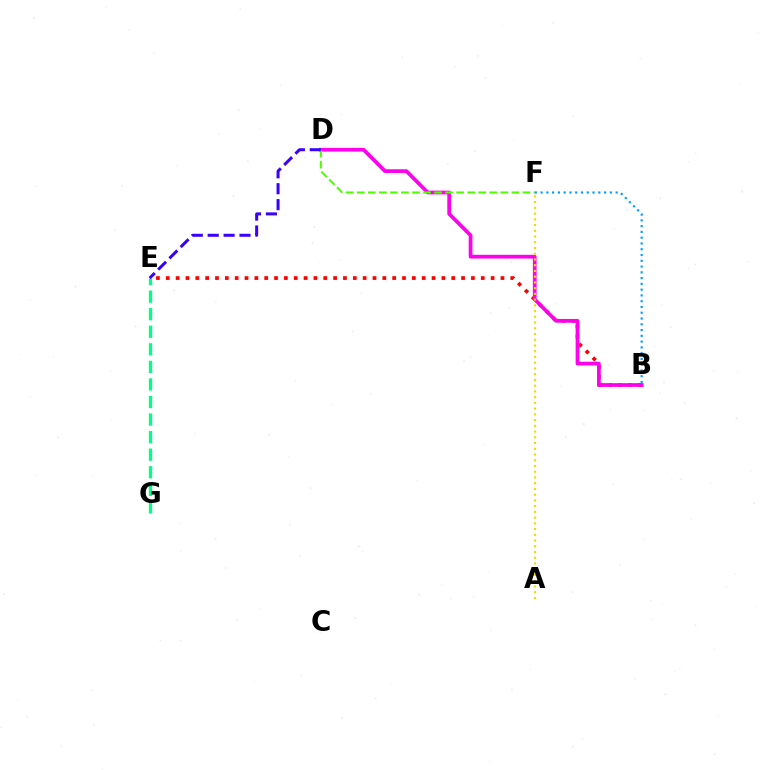{('B', 'E'): [{'color': '#ff0000', 'line_style': 'dotted', 'thickness': 2.67}], ('B', 'D'): [{'color': '#ff00ed', 'line_style': 'solid', 'thickness': 2.68}], ('E', 'G'): [{'color': '#00ff86', 'line_style': 'dashed', 'thickness': 2.39}], ('A', 'F'): [{'color': '#ffd500', 'line_style': 'dotted', 'thickness': 1.56}], ('D', 'F'): [{'color': '#4fff00', 'line_style': 'dashed', 'thickness': 1.5}], ('B', 'F'): [{'color': '#009eff', 'line_style': 'dotted', 'thickness': 1.57}], ('D', 'E'): [{'color': '#3700ff', 'line_style': 'dashed', 'thickness': 2.16}]}